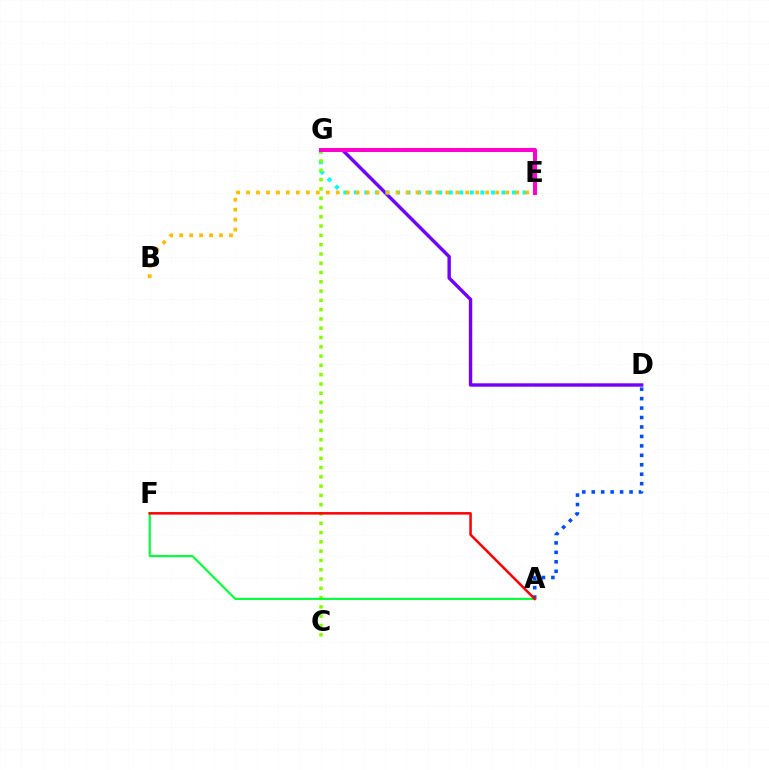{('D', 'G'): [{'color': '#7200ff', 'line_style': 'solid', 'thickness': 2.45}], ('E', 'G'): [{'color': '#00fff6', 'line_style': 'dotted', 'thickness': 2.86}, {'color': '#ff00cf', 'line_style': 'solid', 'thickness': 2.9}], ('A', 'D'): [{'color': '#004bff', 'line_style': 'dotted', 'thickness': 2.57}], ('C', 'G'): [{'color': '#84ff00', 'line_style': 'dotted', 'thickness': 2.52}], ('B', 'E'): [{'color': '#ffbd00', 'line_style': 'dotted', 'thickness': 2.71}], ('A', 'F'): [{'color': '#00ff39', 'line_style': 'solid', 'thickness': 1.53}, {'color': '#ff0000', 'line_style': 'solid', 'thickness': 1.81}]}